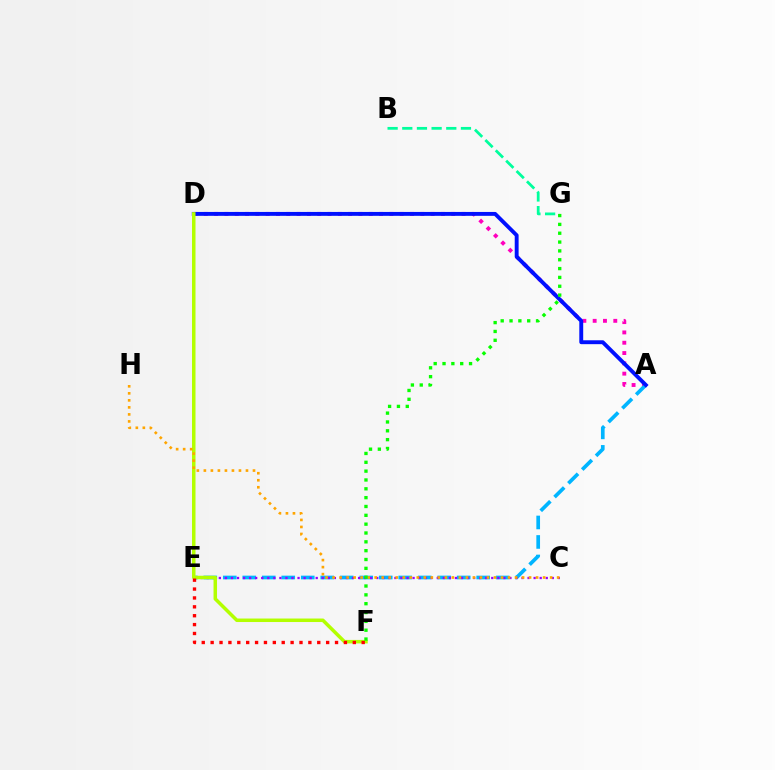{('A', 'D'): [{'color': '#ff00bd', 'line_style': 'dotted', 'thickness': 2.8}, {'color': '#0010ff', 'line_style': 'solid', 'thickness': 2.8}], ('B', 'G'): [{'color': '#00ff9d', 'line_style': 'dashed', 'thickness': 1.99}], ('A', 'E'): [{'color': '#00b5ff', 'line_style': 'dashed', 'thickness': 2.65}], ('C', 'E'): [{'color': '#9b00ff', 'line_style': 'dotted', 'thickness': 1.64}], ('D', 'F'): [{'color': '#b3ff00', 'line_style': 'solid', 'thickness': 2.52}], ('E', 'F'): [{'color': '#ff0000', 'line_style': 'dotted', 'thickness': 2.41}], ('C', 'H'): [{'color': '#ffa500', 'line_style': 'dotted', 'thickness': 1.91}], ('F', 'G'): [{'color': '#08ff00', 'line_style': 'dotted', 'thickness': 2.4}]}